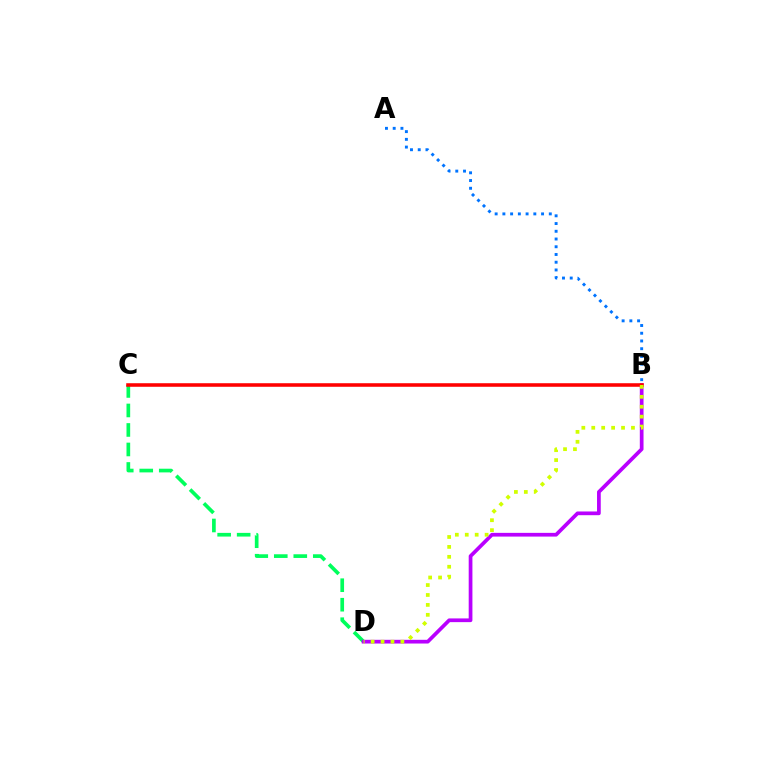{('C', 'D'): [{'color': '#00ff5c', 'line_style': 'dashed', 'thickness': 2.65}], ('B', 'D'): [{'color': '#b900ff', 'line_style': 'solid', 'thickness': 2.68}, {'color': '#d1ff00', 'line_style': 'dotted', 'thickness': 2.7}], ('A', 'B'): [{'color': '#0074ff', 'line_style': 'dotted', 'thickness': 2.1}], ('B', 'C'): [{'color': '#ff0000', 'line_style': 'solid', 'thickness': 2.56}]}